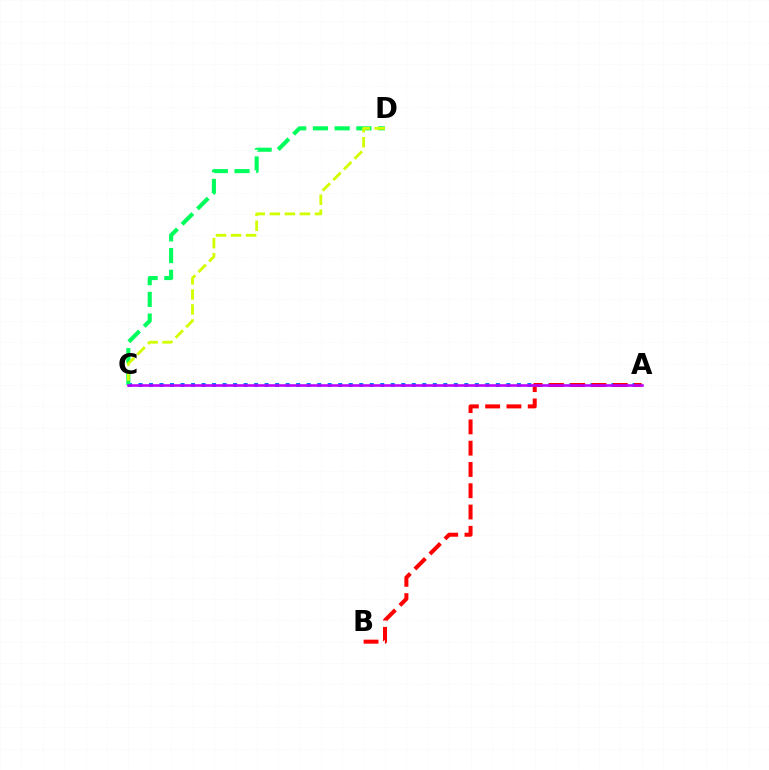{('A', 'C'): [{'color': '#0074ff', 'line_style': 'dotted', 'thickness': 2.86}, {'color': '#b900ff', 'line_style': 'solid', 'thickness': 1.85}], ('A', 'B'): [{'color': '#ff0000', 'line_style': 'dashed', 'thickness': 2.89}], ('C', 'D'): [{'color': '#00ff5c', 'line_style': 'dashed', 'thickness': 2.95}, {'color': '#d1ff00', 'line_style': 'dashed', 'thickness': 2.04}]}